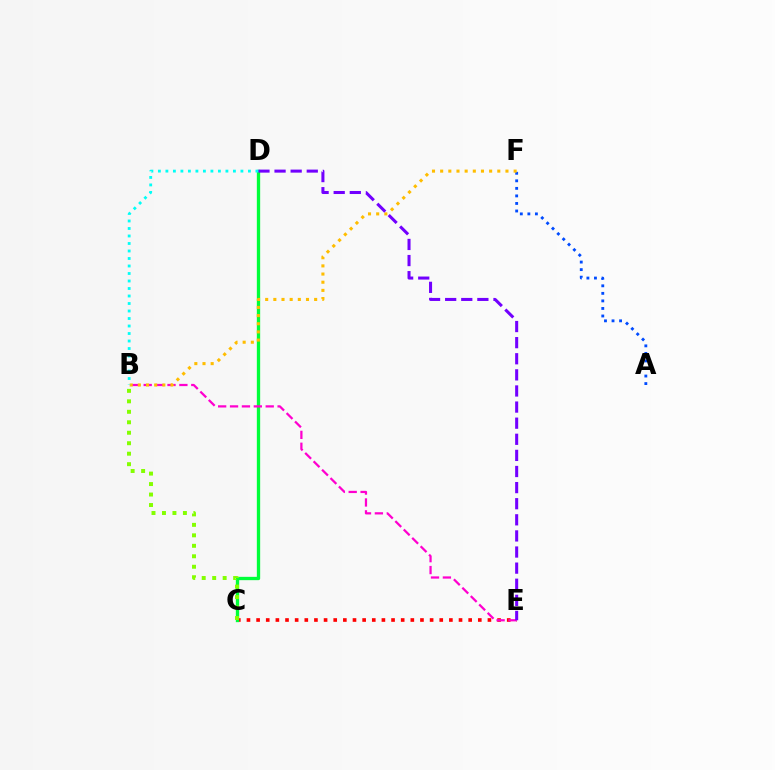{('C', 'E'): [{'color': '#ff0000', 'line_style': 'dotted', 'thickness': 2.62}], ('C', 'D'): [{'color': '#00ff39', 'line_style': 'solid', 'thickness': 2.39}], ('B', 'E'): [{'color': '#ff00cf', 'line_style': 'dashed', 'thickness': 1.62}], ('A', 'F'): [{'color': '#004bff', 'line_style': 'dotted', 'thickness': 2.05}], ('B', 'F'): [{'color': '#ffbd00', 'line_style': 'dotted', 'thickness': 2.22}], ('D', 'E'): [{'color': '#7200ff', 'line_style': 'dashed', 'thickness': 2.19}], ('B', 'C'): [{'color': '#84ff00', 'line_style': 'dotted', 'thickness': 2.85}], ('B', 'D'): [{'color': '#00fff6', 'line_style': 'dotted', 'thickness': 2.04}]}